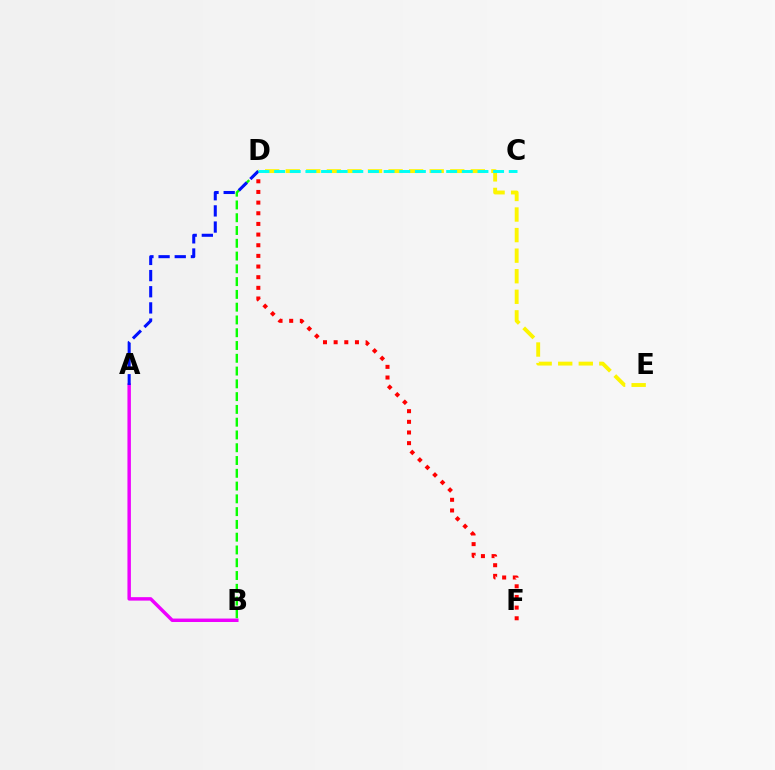{('D', 'F'): [{'color': '#ff0000', 'line_style': 'dotted', 'thickness': 2.89}], ('B', 'D'): [{'color': '#08ff00', 'line_style': 'dashed', 'thickness': 1.74}], ('D', 'E'): [{'color': '#fcf500', 'line_style': 'dashed', 'thickness': 2.79}], ('A', 'B'): [{'color': '#ee00ff', 'line_style': 'solid', 'thickness': 2.48}], ('A', 'D'): [{'color': '#0010ff', 'line_style': 'dashed', 'thickness': 2.2}], ('C', 'D'): [{'color': '#00fff6', 'line_style': 'dashed', 'thickness': 2.13}]}